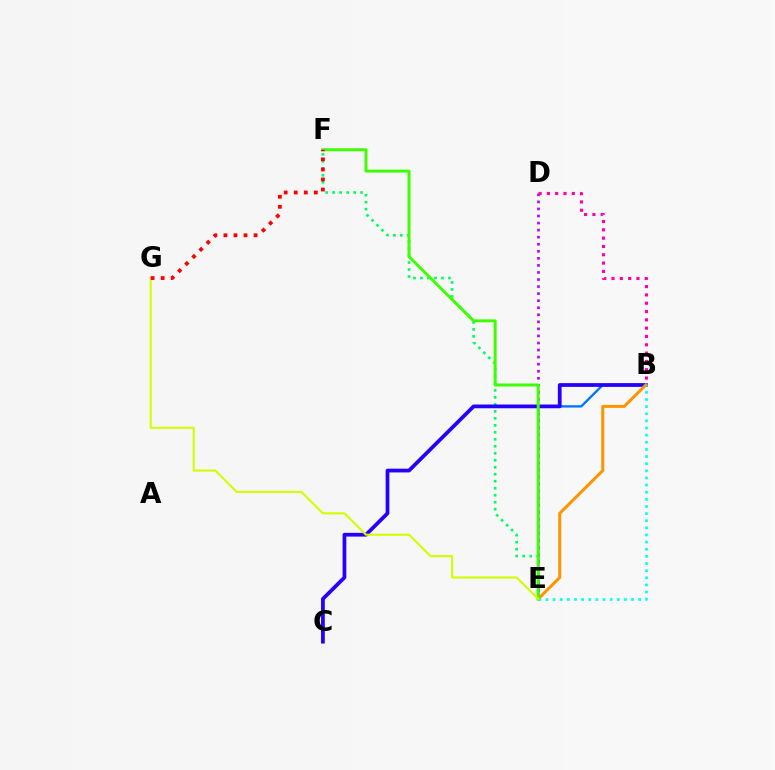{('E', 'F'): [{'color': '#00ff5c', 'line_style': 'dotted', 'thickness': 1.9}, {'color': '#3dff00', 'line_style': 'solid', 'thickness': 2.13}], ('D', 'E'): [{'color': '#b900ff', 'line_style': 'dotted', 'thickness': 1.92}], ('B', 'D'): [{'color': '#ff00ac', 'line_style': 'dotted', 'thickness': 2.26}], ('B', 'E'): [{'color': '#0074ff', 'line_style': 'solid', 'thickness': 1.68}, {'color': '#ff9400', 'line_style': 'solid', 'thickness': 2.17}, {'color': '#00fff6', 'line_style': 'dotted', 'thickness': 1.94}], ('B', 'C'): [{'color': '#2500ff', 'line_style': 'solid', 'thickness': 2.7}], ('E', 'G'): [{'color': '#d1ff00', 'line_style': 'solid', 'thickness': 1.51}], ('F', 'G'): [{'color': '#ff0000', 'line_style': 'dotted', 'thickness': 2.73}]}